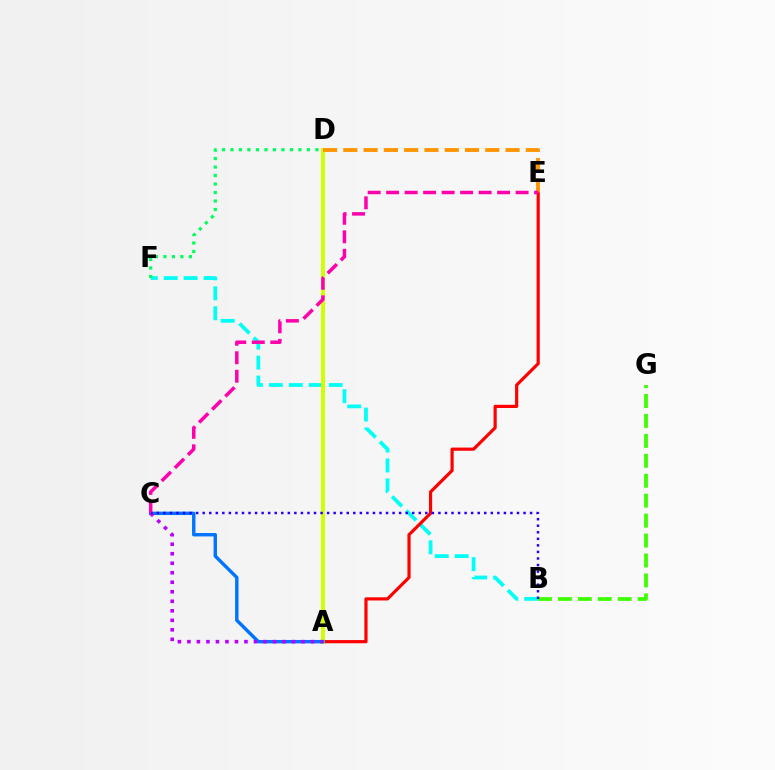{('B', 'F'): [{'color': '#00fff6', 'line_style': 'dashed', 'thickness': 2.71}], ('D', 'F'): [{'color': '#00ff5c', 'line_style': 'dotted', 'thickness': 2.31}], ('A', 'E'): [{'color': '#ff0000', 'line_style': 'solid', 'thickness': 2.29}], ('A', 'D'): [{'color': '#d1ff00', 'line_style': 'solid', 'thickness': 2.86}], ('D', 'E'): [{'color': '#ff9400', 'line_style': 'dashed', 'thickness': 2.75}], ('B', 'G'): [{'color': '#3dff00', 'line_style': 'dashed', 'thickness': 2.71}], ('A', 'C'): [{'color': '#0074ff', 'line_style': 'solid', 'thickness': 2.45}, {'color': '#b900ff', 'line_style': 'dotted', 'thickness': 2.58}], ('C', 'E'): [{'color': '#ff00ac', 'line_style': 'dashed', 'thickness': 2.51}], ('B', 'C'): [{'color': '#2500ff', 'line_style': 'dotted', 'thickness': 1.78}]}